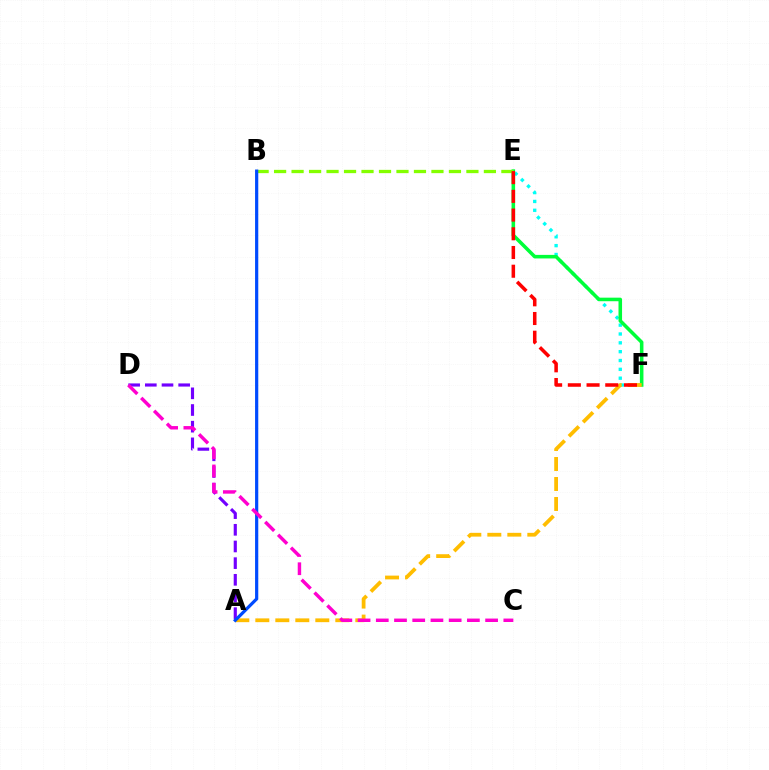{('E', 'F'): [{'color': '#00fff6', 'line_style': 'dotted', 'thickness': 2.4}, {'color': '#00ff39', 'line_style': 'solid', 'thickness': 2.56}, {'color': '#ff0000', 'line_style': 'dashed', 'thickness': 2.54}], ('A', 'D'): [{'color': '#7200ff', 'line_style': 'dashed', 'thickness': 2.26}], ('A', 'F'): [{'color': '#ffbd00', 'line_style': 'dashed', 'thickness': 2.72}], ('B', 'E'): [{'color': '#84ff00', 'line_style': 'dashed', 'thickness': 2.38}], ('A', 'B'): [{'color': '#004bff', 'line_style': 'solid', 'thickness': 2.31}], ('C', 'D'): [{'color': '#ff00cf', 'line_style': 'dashed', 'thickness': 2.48}]}